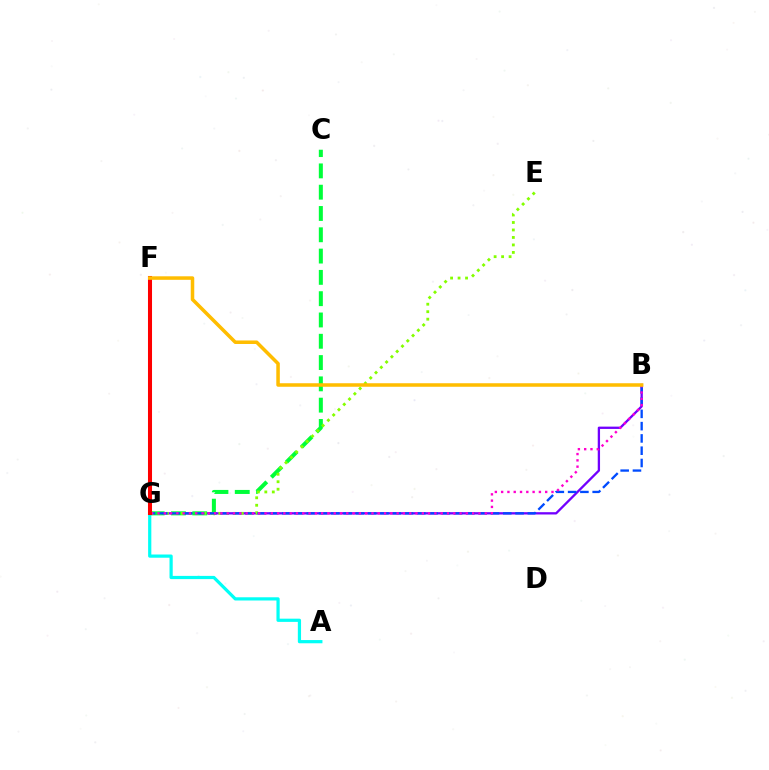{('B', 'G'): [{'color': '#7200ff', 'line_style': 'solid', 'thickness': 1.66}, {'color': '#004bff', 'line_style': 'dashed', 'thickness': 1.67}, {'color': '#ff00cf', 'line_style': 'dotted', 'thickness': 1.71}], ('C', 'G'): [{'color': '#00ff39', 'line_style': 'dashed', 'thickness': 2.89}], ('E', 'G'): [{'color': '#84ff00', 'line_style': 'dotted', 'thickness': 2.03}], ('A', 'F'): [{'color': '#00fff6', 'line_style': 'solid', 'thickness': 2.31}], ('F', 'G'): [{'color': '#ff0000', 'line_style': 'solid', 'thickness': 2.91}], ('B', 'F'): [{'color': '#ffbd00', 'line_style': 'solid', 'thickness': 2.54}]}